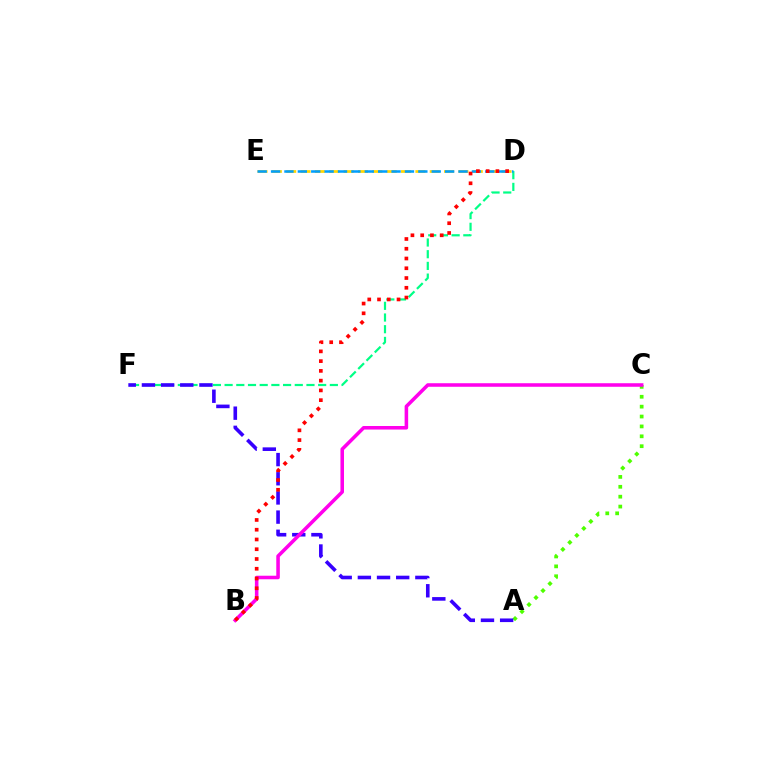{('A', 'C'): [{'color': '#4fff00', 'line_style': 'dotted', 'thickness': 2.69}], ('D', 'E'): [{'color': '#ffd500', 'line_style': 'dashed', 'thickness': 1.95}, {'color': '#009eff', 'line_style': 'dashed', 'thickness': 1.82}], ('D', 'F'): [{'color': '#00ff86', 'line_style': 'dashed', 'thickness': 1.59}], ('A', 'F'): [{'color': '#3700ff', 'line_style': 'dashed', 'thickness': 2.6}], ('B', 'C'): [{'color': '#ff00ed', 'line_style': 'solid', 'thickness': 2.56}], ('B', 'D'): [{'color': '#ff0000', 'line_style': 'dotted', 'thickness': 2.65}]}